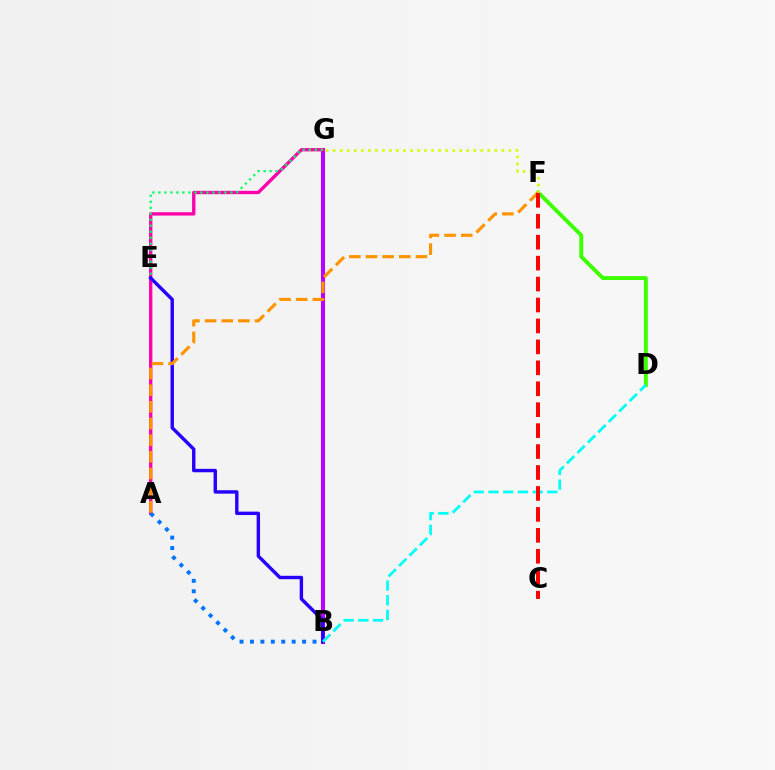{('B', 'G'): [{'color': '#b900ff', 'line_style': 'solid', 'thickness': 2.93}], ('A', 'G'): [{'color': '#ff00ac', 'line_style': 'solid', 'thickness': 2.4}], ('D', 'F'): [{'color': '#3dff00', 'line_style': 'solid', 'thickness': 2.82}], ('A', 'B'): [{'color': '#0074ff', 'line_style': 'dotted', 'thickness': 2.83}], ('E', 'G'): [{'color': '#00ff5c', 'line_style': 'dotted', 'thickness': 1.63}], ('F', 'G'): [{'color': '#d1ff00', 'line_style': 'dotted', 'thickness': 1.91}], ('B', 'E'): [{'color': '#2500ff', 'line_style': 'solid', 'thickness': 2.45}], ('A', 'F'): [{'color': '#ff9400', 'line_style': 'dashed', 'thickness': 2.26}], ('B', 'D'): [{'color': '#00fff6', 'line_style': 'dashed', 'thickness': 2.0}], ('C', 'F'): [{'color': '#ff0000', 'line_style': 'dashed', 'thickness': 2.84}]}